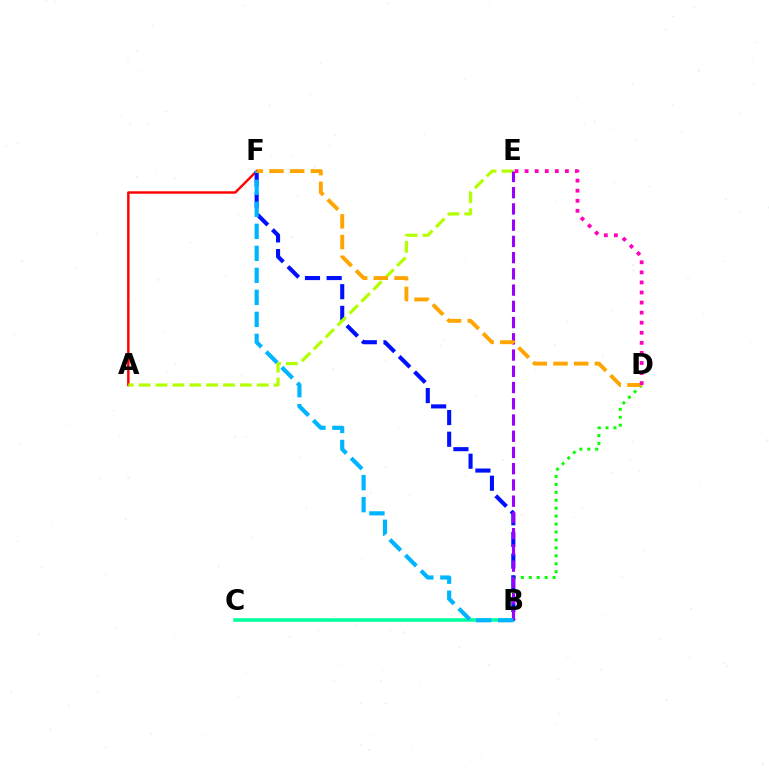{('A', 'F'): [{'color': '#ff0000', 'line_style': 'solid', 'thickness': 1.76}], ('B', 'D'): [{'color': '#08ff00', 'line_style': 'dotted', 'thickness': 2.15}], ('B', 'C'): [{'color': '#00ff9d', 'line_style': 'solid', 'thickness': 2.54}], ('B', 'F'): [{'color': '#0010ff', 'line_style': 'dashed', 'thickness': 2.95}, {'color': '#00b5ff', 'line_style': 'dashed', 'thickness': 2.99}], ('A', 'E'): [{'color': '#b3ff00', 'line_style': 'dashed', 'thickness': 2.29}], ('B', 'E'): [{'color': '#9b00ff', 'line_style': 'dashed', 'thickness': 2.21}], ('D', 'F'): [{'color': '#ffa500', 'line_style': 'dashed', 'thickness': 2.81}], ('D', 'E'): [{'color': '#ff00bd', 'line_style': 'dotted', 'thickness': 2.74}]}